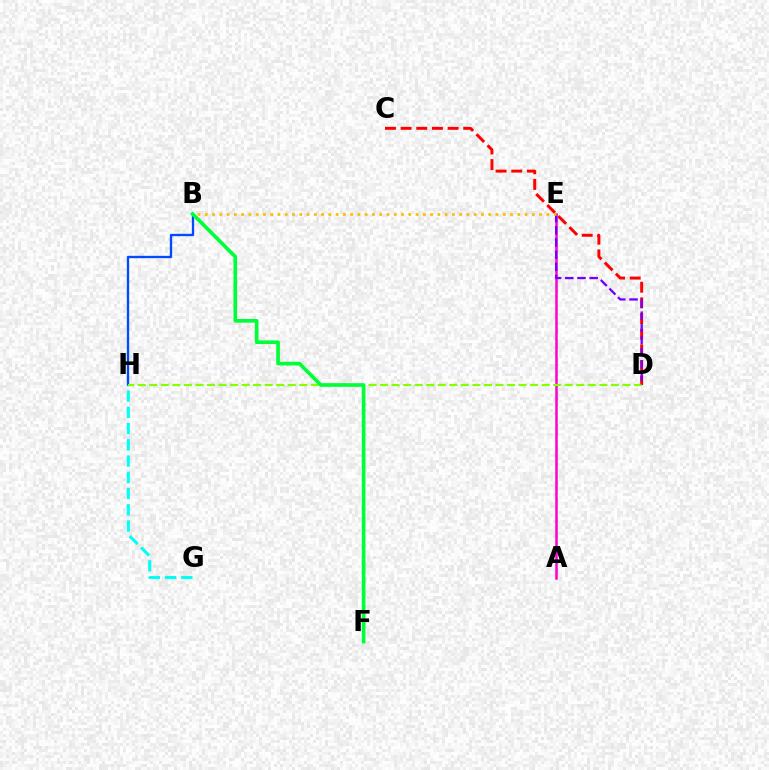{('A', 'E'): [{'color': '#ff00cf', 'line_style': 'solid', 'thickness': 1.81}], ('B', 'H'): [{'color': '#004bff', 'line_style': 'solid', 'thickness': 1.68}], ('C', 'D'): [{'color': '#ff0000', 'line_style': 'dashed', 'thickness': 2.13}], ('D', 'H'): [{'color': '#84ff00', 'line_style': 'dashed', 'thickness': 1.57}], ('B', 'F'): [{'color': '#00ff39', 'line_style': 'solid', 'thickness': 2.64}], ('G', 'H'): [{'color': '#00fff6', 'line_style': 'dashed', 'thickness': 2.21}], ('D', 'E'): [{'color': '#7200ff', 'line_style': 'dashed', 'thickness': 1.66}], ('B', 'E'): [{'color': '#ffbd00', 'line_style': 'dotted', 'thickness': 1.97}]}